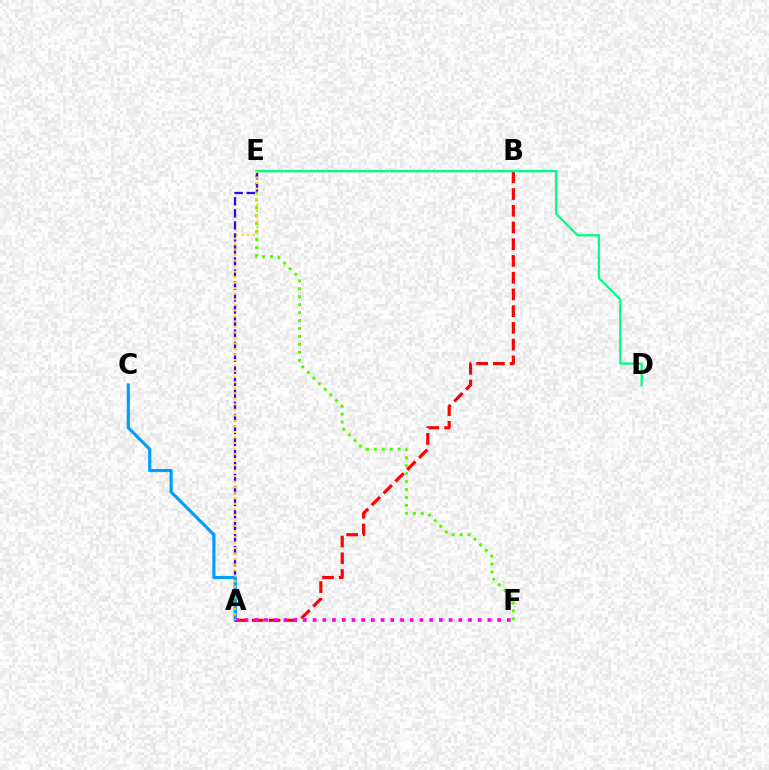{('E', 'F'): [{'color': '#4fff00', 'line_style': 'dotted', 'thickness': 2.16}], ('A', 'E'): [{'color': '#3700ff', 'line_style': 'dashed', 'thickness': 1.63}, {'color': '#ffd500', 'line_style': 'dotted', 'thickness': 1.5}], ('A', 'C'): [{'color': '#009eff', 'line_style': 'solid', 'thickness': 2.26}], ('A', 'B'): [{'color': '#ff0000', 'line_style': 'dashed', 'thickness': 2.27}], ('D', 'E'): [{'color': '#00ff86', 'line_style': 'solid', 'thickness': 1.64}], ('A', 'F'): [{'color': '#ff00ed', 'line_style': 'dotted', 'thickness': 2.64}]}